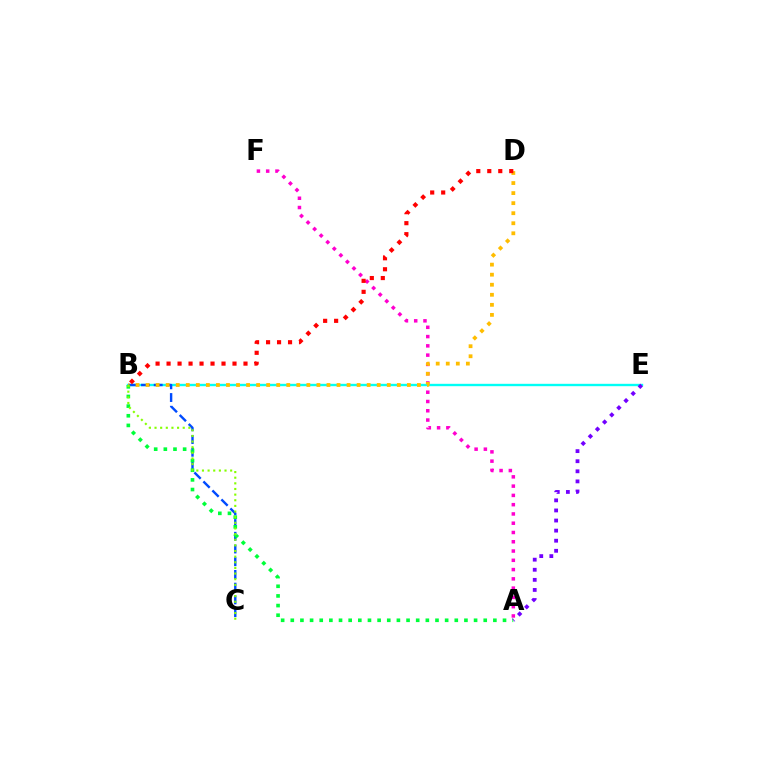{('A', 'F'): [{'color': '#ff00cf', 'line_style': 'dotted', 'thickness': 2.52}], ('B', 'E'): [{'color': '#00fff6', 'line_style': 'solid', 'thickness': 1.71}], ('B', 'C'): [{'color': '#004bff', 'line_style': 'dashed', 'thickness': 1.73}, {'color': '#84ff00', 'line_style': 'dotted', 'thickness': 1.53}], ('A', 'B'): [{'color': '#00ff39', 'line_style': 'dotted', 'thickness': 2.62}], ('B', 'D'): [{'color': '#ffbd00', 'line_style': 'dotted', 'thickness': 2.73}, {'color': '#ff0000', 'line_style': 'dotted', 'thickness': 2.99}], ('A', 'E'): [{'color': '#7200ff', 'line_style': 'dotted', 'thickness': 2.74}]}